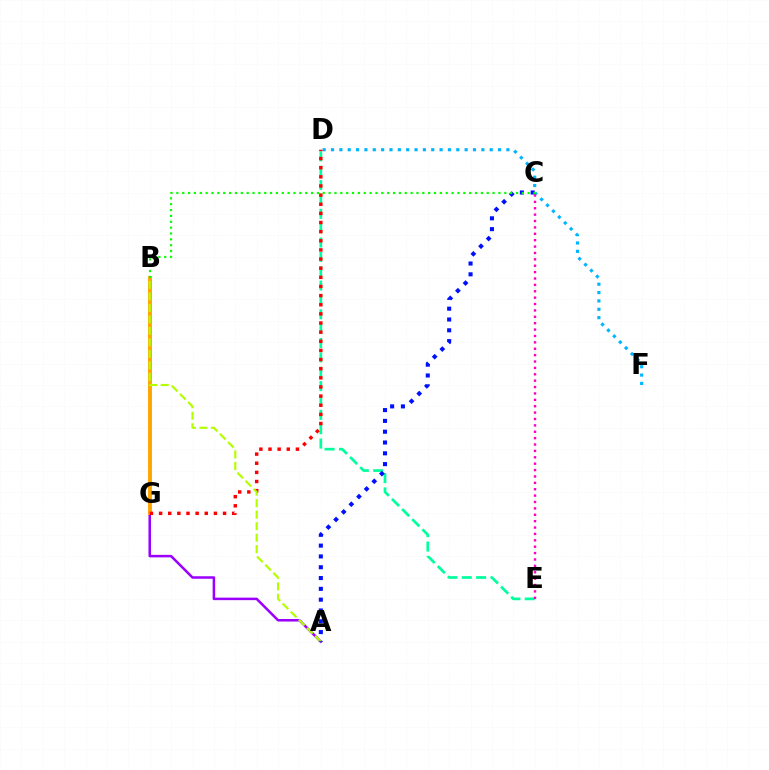{('D', 'E'): [{'color': '#00ff9d', 'line_style': 'dashed', 'thickness': 1.95}], ('A', 'G'): [{'color': '#9b00ff', 'line_style': 'solid', 'thickness': 1.81}], ('B', 'G'): [{'color': '#ffa500', 'line_style': 'solid', 'thickness': 2.8}], ('D', 'F'): [{'color': '#00b5ff', 'line_style': 'dotted', 'thickness': 2.27}], ('D', 'G'): [{'color': '#ff0000', 'line_style': 'dotted', 'thickness': 2.48}], ('A', 'B'): [{'color': '#b3ff00', 'line_style': 'dashed', 'thickness': 1.56}], ('A', 'C'): [{'color': '#0010ff', 'line_style': 'dotted', 'thickness': 2.94}], ('B', 'C'): [{'color': '#08ff00', 'line_style': 'dotted', 'thickness': 1.59}], ('C', 'E'): [{'color': '#ff00bd', 'line_style': 'dotted', 'thickness': 1.74}]}